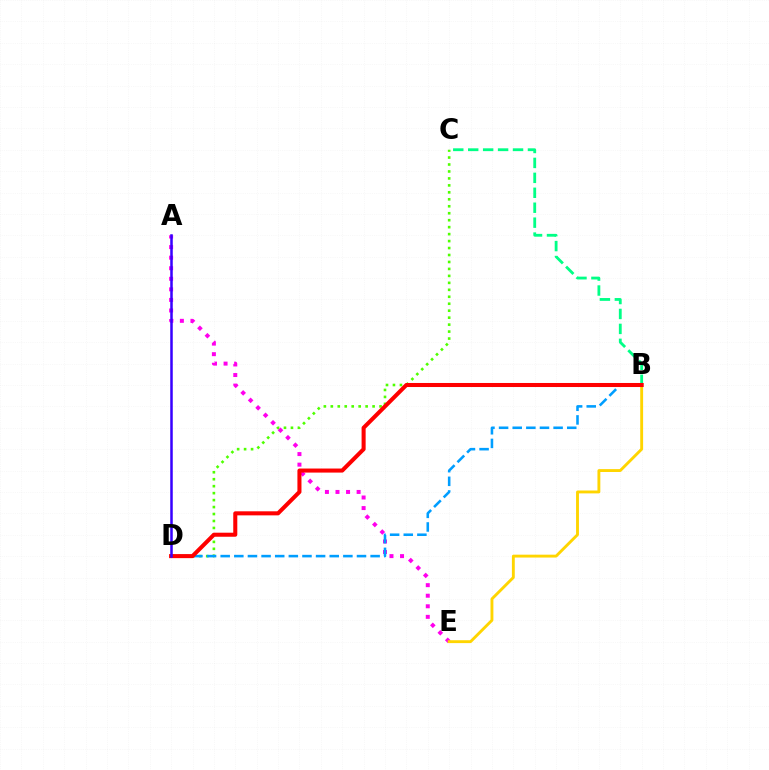{('C', 'D'): [{'color': '#4fff00', 'line_style': 'dotted', 'thickness': 1.89}], ('A', 'E'): [{'color': '#ff00ed', 'line_style': 'dotted', 'thickness': 2.87}], ('B', 'C'): [{'color': '#00ff86', 'line_style': 'dashed', 'thickness': 2.03}], ('B', 'D'): [{'color': '#009eff', 'line_style': 'dashed', 'thickness': 1.85}, {'color': '#ff0000', 'line_style': 'solid', 'thickness': 2.92}], ('B', 'E'): [{'color': '#ffd500', 'line_style': 'solid', 'thickness': 2.07}], ('A', 'D'): [{'color': '#3700ff', 'line_style': 'solid', 'thickness': 1.81}]}